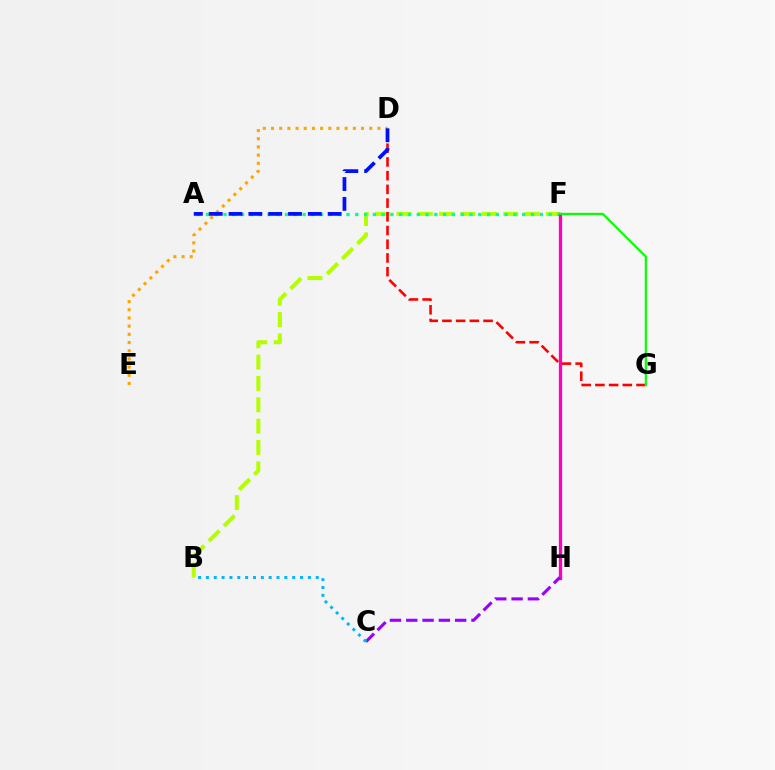{('B', 'F'): [{'color': '#b3ff00', 'line_style': 'dashed', 'thickness': 2.9}], ('D', 'E'): [{'color': '#ffa500', 'line_style': 'dotted', 'thickness': 2.22}], ('A', 'F'): [{'color': '#00ff9d', 'line_style': 'dotted', 'thickness': 2.39}], ('F', 'H'): [{'color': '#ff00bd', 'line_style': 'solid', 'thickness': 2.37}], ('D', 'G'): [{'color': '#ff0000', 'line_style': 'dashed', 'thickness': 1.86}], ('C', 'H'): [{'color': '#9b00ff', 'line_style': 'dashed', 'thickness': 2.22}], ('A', 'D'): [{'color': '#0010ff', 'line_style': 'dashed', 'thickness': 2.69}], ('F', 'G'): [{'color': '#08ff00', 'line_style': 'solid', 'thickness': 1.58}], ('B', 'C'): [{'color': '#00b5ff', 'line_style': 'dotted', 'thickness': 2.13}]}